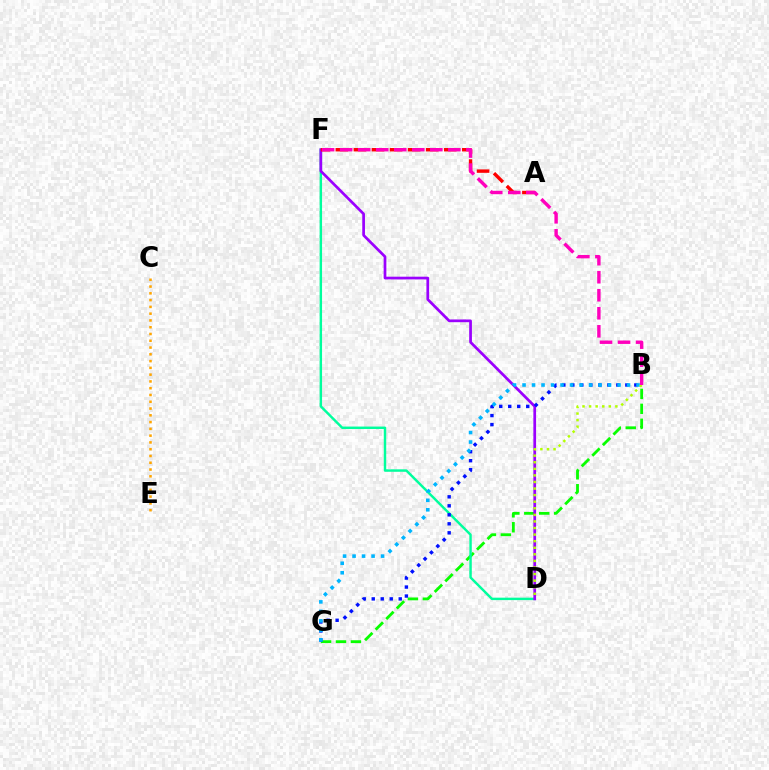{('B', 'G'): [{'color': '#08ff00', 'line_style': 'dashed', 'thickness': 2.03}, {'color': '#0010ff', 'line_style': 'dotted', 'thickness': 2.44}, {'color': '#00b5ff', 'line_style': 'dotted', 'thickness': 2.58}], ('D', 'F'): [{'color': '#00ff9d', 'line_style': 'solid', 'thickness': 1.76}, {'color': '#9b00ff', 'line_style': 'solid', 'thickness': 1.96}], ('A', 'F'): [{'color': '#ff0000', 'line_style': 'dashed', 'thickness': 2.45}], ('C', 'E'): [{'color': '#ffa500', 'line_style': 'dotted', 'thickness': 1.84}], ('B', 'D'): [{'color': '#b3ff00', 'line_style': 'dotted', 'thickness': 1.79}], ('B', 'F'): [{'color': '#ff00bd', 'line_style': 'dashed', 'thickness': 2.45}]}